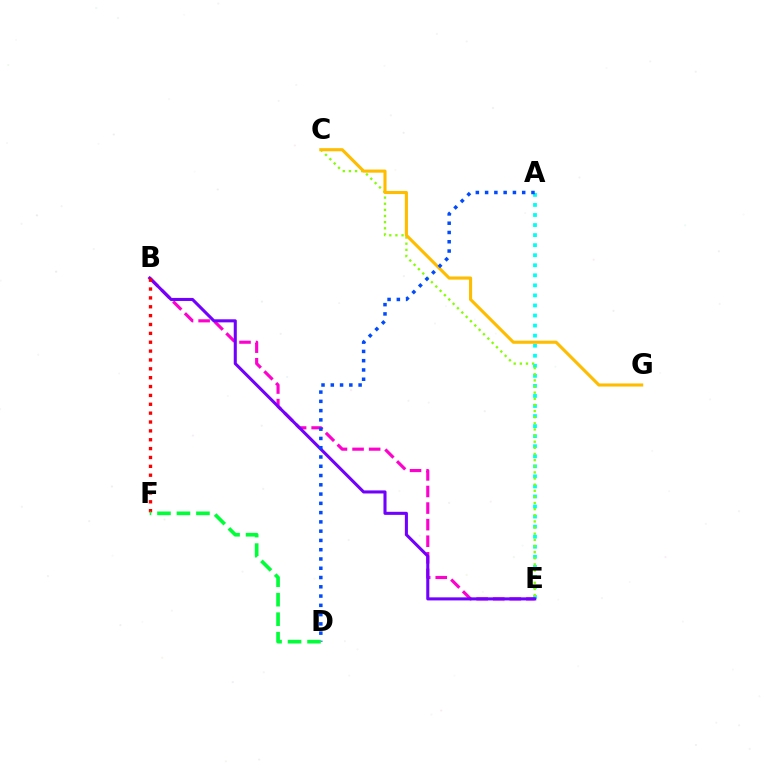{('A', 'E'): [{'color': '#00fff6', 'line_style': 'dotted', 'thickness': 2.73}], ('B', 'E'): [{'color': '#ff00cf', 'line_style': 'dashed', 'thickness': 2.25}, {'color': '#7200ff', 'line_style': 'solid', 'thickness': 2.21}], ('C', 'E'): [{'color': '#84ff00', 'line_style': 'dotted', 'thickness': 1.67}], ('C', 'G'): [{'color': '#ffbd00', 'line_style': 'solid', 'thickness': 2.24}], ('B', 'F'): [{'color': '#ff0000', 'line_style': 'dotted', 'thickness': 2.41}], ('A', 'D'): [{'color': '#004bff', 'line_style': 'dotted', 'thickness': 2.52}], ('D', 'F'): [{'color': '#00ff39', 'line_style': 'dashed', 'thickness': 2.65}]}